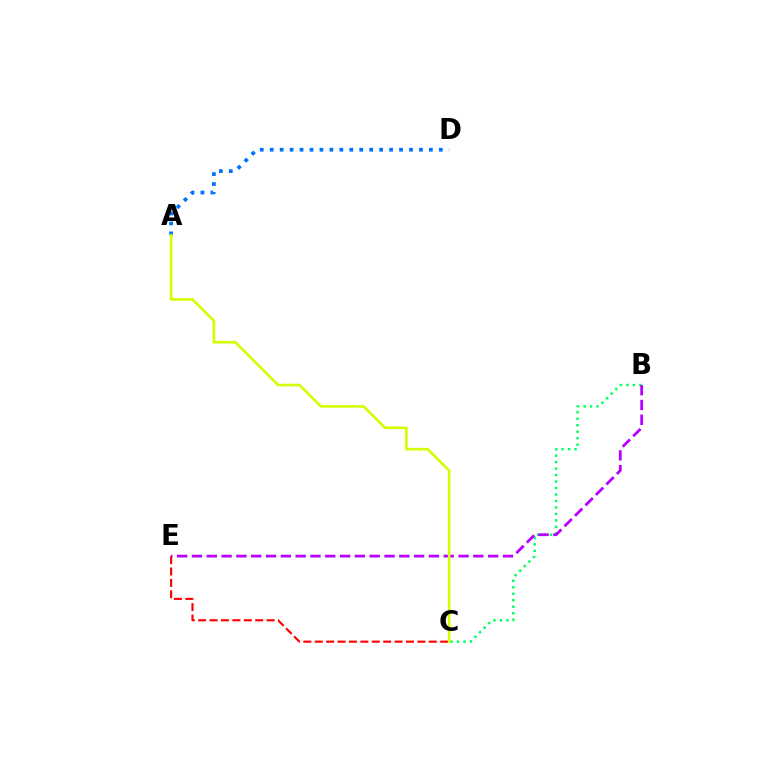{('B', 'C'): [{'color': '#00ff5c', 'line_style': 'dotted', 'thickness': 1.76}], ('B', 'E'): [{'color': '#b900ff', 'line_style': 'dashed', 'thickness': 2.01}], ('C', 'E'): [{'color': '#ff0000', 'line_style': 'dashed', 'thickness': 1.55}], ('A', 'D'): [{'color': '#0074ff', 'line_style': 'dotted', 'thickness': 2.7}], ('A', 'C'): [{'color': '#d1ff00', 'line_style': 'solid', 'thickness': 1.88}]}